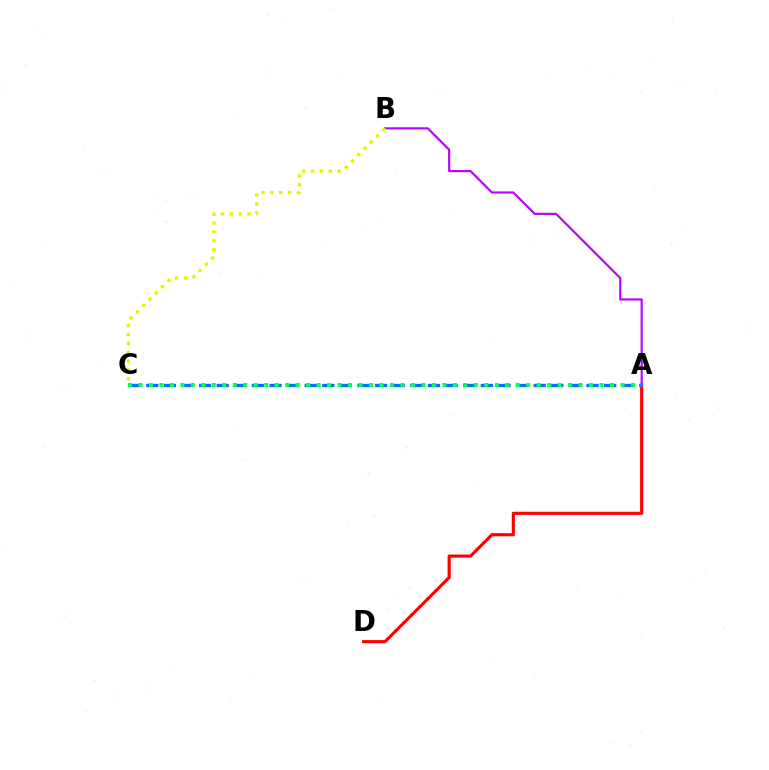{('A', 'D'): [{'color': '#ff0000', 'line_style': 'solid', 'thickness': 2.27}], ('A', 'B'): [{'color': '#b900ff', 'line_style': 'solid', 'thickness': 1.55}], ('A', 'C'): [{'color': '#0074ff', 'line_style': 'dashed', 'thickness': 2.39}, {'color': '#00ff5c', 'line_style': 'dotted', 'thickness': 2.85}], ('B', 'C'): [{'color': '#d1ff00', 'line_style': 'dotted', 'thickness': 2.41}]}